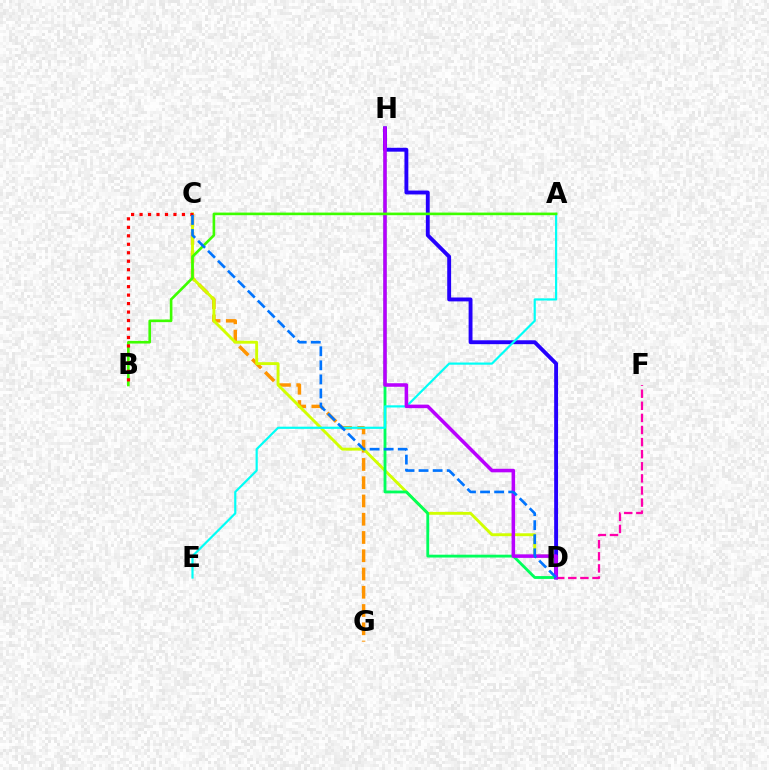{('C', 'G'): [{'color': '#ff9400', 'line_style': 'dashed', 'thickness': 2.48}], ('D', 'F'): [{'color': '#ff00ac', 'line_style': 'dashed', 'thickness': 1.64}], ('C', 'D'): [{'color': '#d1ff00', 'line_style': 'solid', 'thickness': 2.08}, {'color': '#0074ff', 'line_style': 'dashed', 'thickness': 1.91}], ('D', 'H'): [{'color': '#00ff5c', 'line_style': 'solid', 'thickness': 2.05}, {'color': '#2500ff', 'line_style': 'solid', 'thickness': 2.8}, {'color': '#b900ff', 'line_style': 'solid', 'thickness': 2.55}], ('A', 'E'): [{'color': '#00fff6', 'line_style': 'solid', 'thickness': 1.57}], ('A', 'B'): [{'color': '#3dff00', 'line_style': 'solid', 'thickness': 1.89}], ('B', 'C'): [{'color': '#ff0000', 'line_style': 'dotted', 'thickness': 2.3}]}